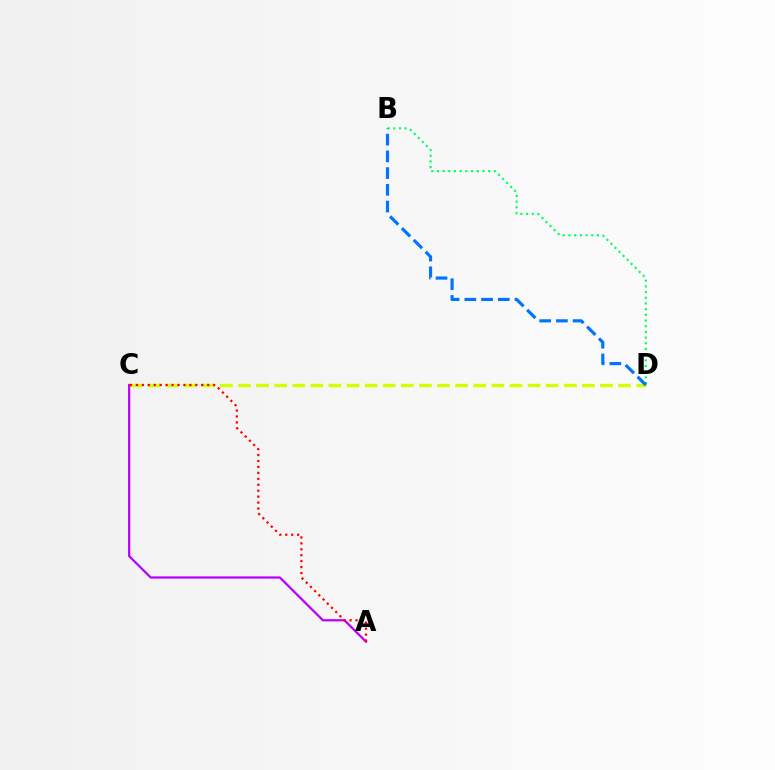{('C', 'D'): [{'color': '#d1ff00', 'line_style': 'dashed', 'thickness': 2.46}], ('A', 'C'): [{'color': '#b900ff', 'line_style': 'solid', 'thickness': 1.62}, {'color': '#ff0000', 'line_style': 'dotted', 'thickness': 1.61}], ('B', 'D'): [{'color': '#00ff5c', 'line_style': 'dotted', 'thickness': 1.54}, {'color': '#0074ff', 'line_style': 'dashed', 'thickness': 2.27}]}